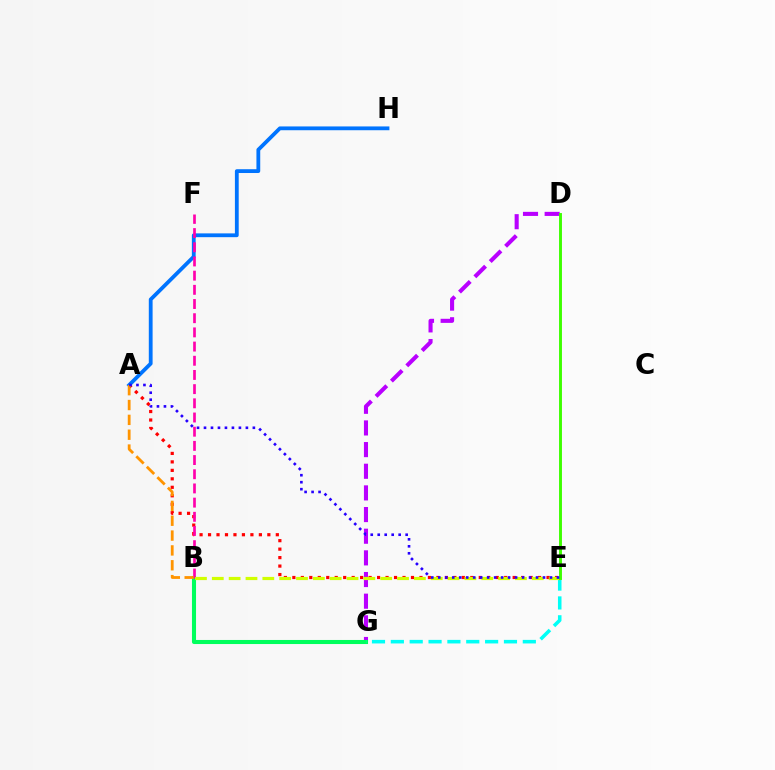{('D', 'G'): [{'color': '#b900ff', 'line_style': 'dashed', 'thickness': 2.94}], ('A', 'E'): [{'color': '#ff0000', 'line_style': 'dotted', 'thickness': 2.3}, {'color': '#2500ff', 'line_style': 'dotted', 'thickness': 1.9}], ('B', 'G'): [{'color': '#00ff5c', 'line_style': 'solid', 'thickness': 2.93}], ('A', 'H'): [{'color': '#0074ff', 'line_style': 'solid', 'thickness': 2.73}], ('E', 'G'): [{'color': '#00fff6', 'line_style': 'dashed', 'thickness': 2.56}], ('B', 'F'): [{'color': '#ff00ac', 'line_style': 'dashed', 'thickness': 1.93}], ('A', 'B'): [{'color': '#ff9400', 'line_style': 'dashed', 'thickness': 2.02}], ('B', 'E'): [{'color': '#d1ff00', 'line_style': 'dashed', 'thickness': 2.29}], ('D', 'E'): [{'color': '#3dff00', 'line_style': 'solid', 'thickness': 2.09}]}